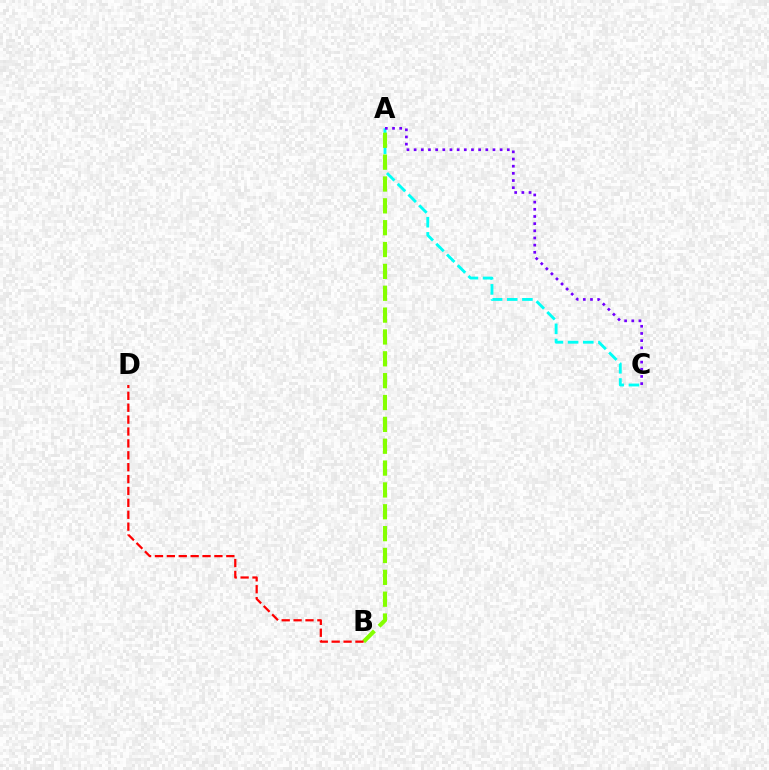{('A', 'C'): [{'color': '#00fff6', 'line_style': 'dashed', 'thickness': 2.06}, {'color': '#7200ff', 'line_style': 'dotted', 'thickness': 1.95}], ('A', 'B'): [{'color': '#84ff00', 'line_style': 'dashed', 'thickness': 2.97}], ('B', 'D'): [{'color': '#ff0000', 'line_style': 'dashed', 'thickness': 1.62}]}